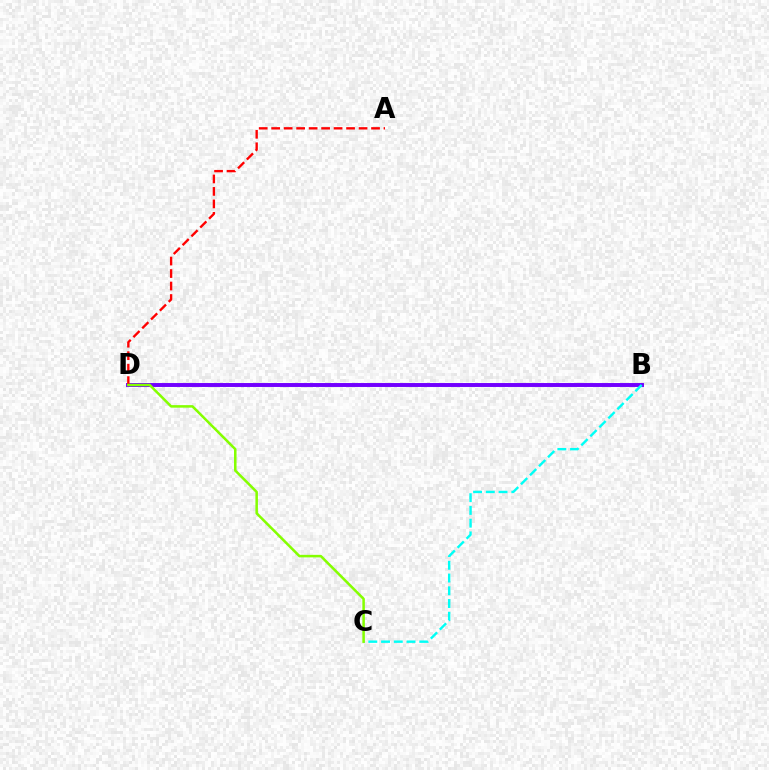{('B', 'D'): [{'color': '#7200ff', 'line_style': 'solid', 'thickness': 2.83}], ('A', 'D'): [{'color': '#ff0000', 'line_style': 'dashed', 'thickness': 1.7}], ('B', 'C'): [{'color': '#00fff6', 'line_style': 'dashed', 'thickness': 1.73}], ('C', 'D'): [{'color': '#84ff00', 'line_style': 'solid', 'thickness': 1.82}]}